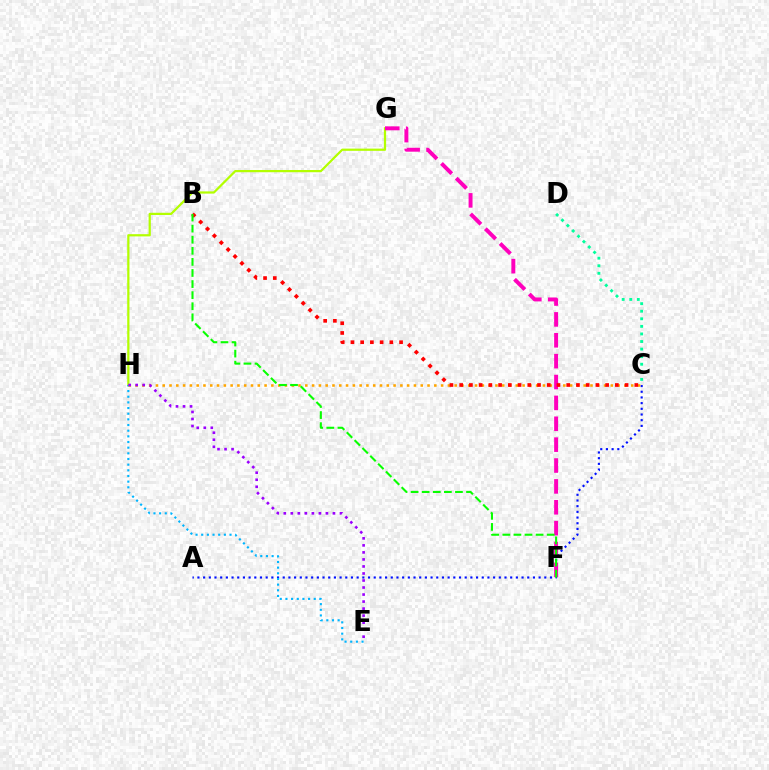{('A', 'C'): [{'color': '#0010ff', 'line_style': 'dotted', 'thickness': 1.54}], ('G', 'H'): [{'color': '#b3ff00', 'line_style': 'solid', 'thickness': 1.61}], ('E', 'H'): [{'color': '#00b5ff', 'line_style': 'dotted', 'thickness': 1.54}, {'color': '#9b00ff', 'line_style': 'dotted', 'thickness': 1.91}], ('C', 'H'): [{'color': '#ffa500', 'line_style': 'dotted', 'thickness': 1.84}], ('F', 'G'): [{'color': '#ff00bd', 'line_style': 'dashed', 'thickness': 2.84}], ('B', 'C'): [{'color': '#ff0000', 'line_style': 'dotted', 'thickness': 2.64}], ('C', 'D'): [{'color': '#00ff9d', 'line_style': 'dotted', 'thickness': 2.06}], ('B', 'F'): [{'color': '#08ff00', 'line_style': 'dashed', 'thickness': 1.51}]}